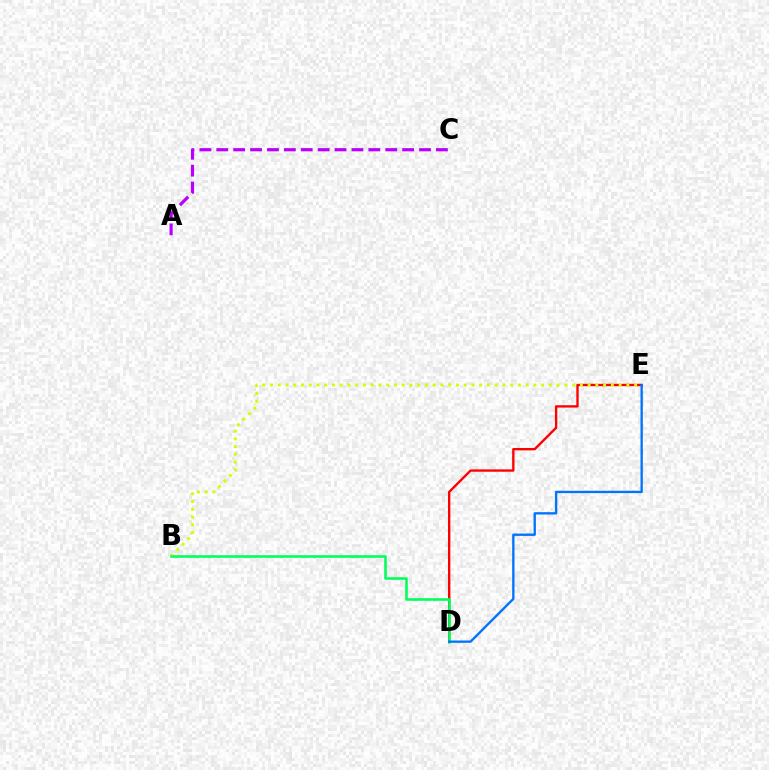{('D', 'E'): [{'color': '#ff0000', 'line_style': 'solid', 'thickness': 1.69}, {'color': '#0074ff', 'line_style': 'solid', 'thickness': 1.69}], ('B', 'E'): [{'color': '#d1ff00', 'line_style': 'dotted', 'thickness': 2.1}], ('B', 'D'): [{'color': '#00ff5c', 'line_style': 'solid', 'thickness': 1.86}], ('A', 'C'): [{'color': '#b900ff', 'line_style': 'dashed', 'thickness': 2.3}]}